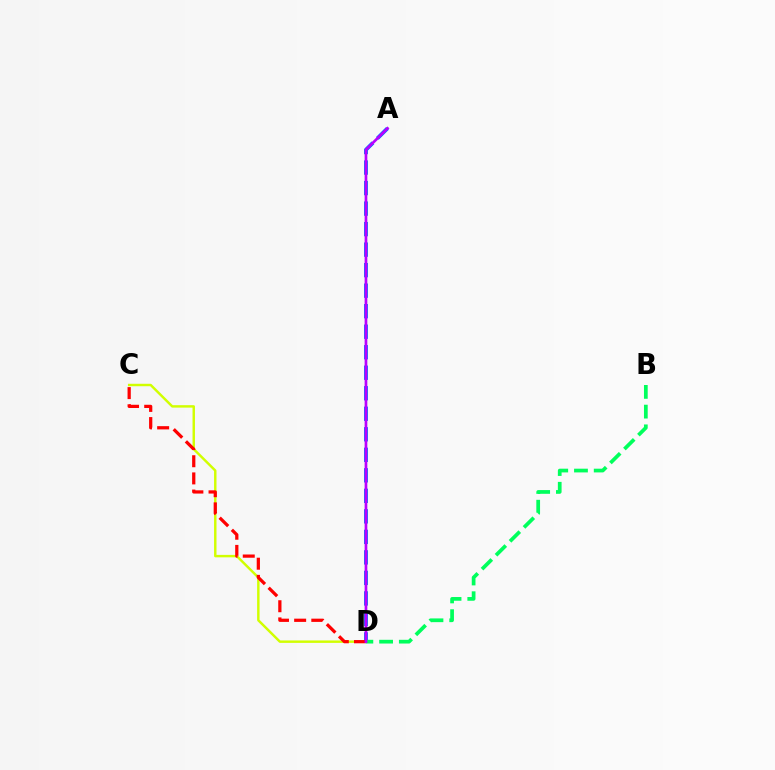{('C', 'D'): [{'color': '#d1ff00', 'line_style': 'solid', 'thickness': 1.76}, {'color': '#ff0000', 'line_style': 'dashed', 'thickness': 2.33}], ('A', 'D'): [{'color': '#0074ff', 'line_style': 'dashed', 'thickness': 2.79}, {'color': '#b900ff', 'line_style': 'solid', 'thickness': 1.94}], ('B', 'D'): [{'color': '#00ff5c', 'line_style': 'dashed', 'thickness': 2.68}]}